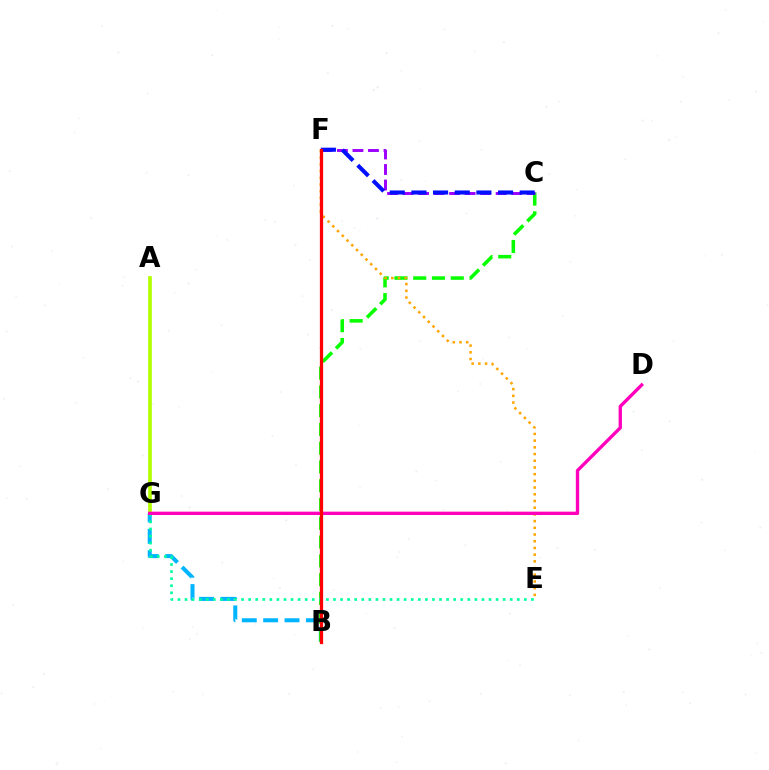{('B', 'G'): [{'color': '#00b5ff', 'line_style': 'dashed', 'thickness': 2.9}], ('B', 'C'): [{'color': '#08ff00', 'line_style': 'dashed', 'thickness': 2.55}], ('A', 'G'): [{'color': '#b3ff00', 'line_style': 'solid', 'thickness': 2.65}], ('E', 'G'): [{'color': '#00ff9d', 'line_style': 'dotted', 'thickness': 1.92}], ('E', 'F'): [{'color': '#ffa500', 'line_style': 'dotted', 'thickness': 1.82}], ('D', 'G'): [{'color': '#ff00bd', 'line_style': 'solid', 'thickness': 2.41}], ('C', 'F'): [{'color': '#9b00ff', 'line_style': 'dashed', 'thickness': 2.11}, {'color': '#0010ff', 'line_style': 'dashed', 'thickness': 2.94}], ('B', 'F'): [{'color': '#ff0000', 'line_style': 'solid', 'thickness': 2.34}]}